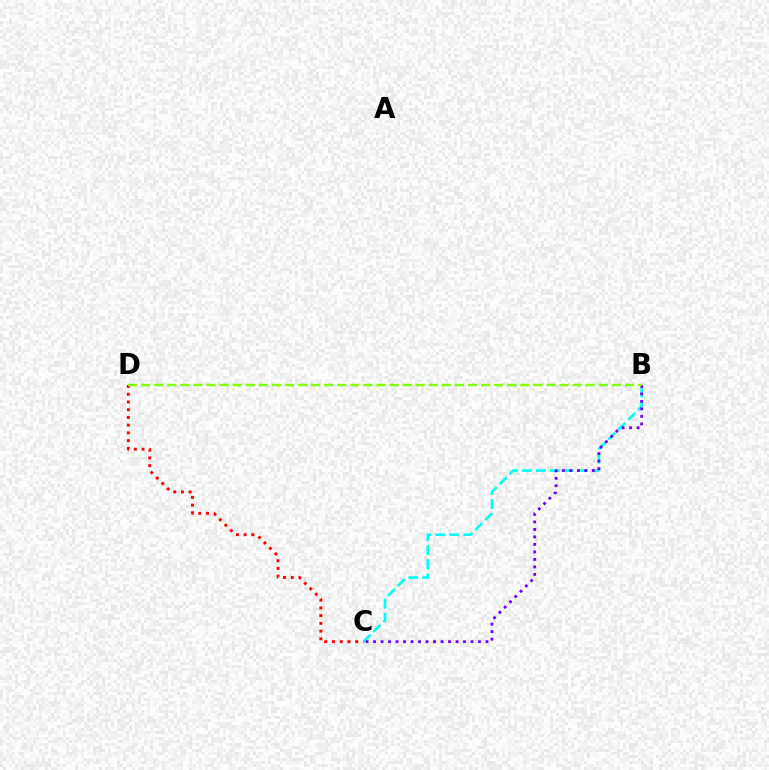{('C', 'D'): [{'color': '#ff0000', 'line_style': 'dotted', 'thickness': 2.1}], ('B', 'C'): [{'color': '#00fff6', 'line_style': 'dashed', 'thickness': 1.9}, {'color': '#7200ff', 'line_style': 'dotted', 'thickness': 2.04}], ('B', 'D'): [{'color': '#84ff00', 'line_style': 'dashed', 'thickness': 1.78}]}